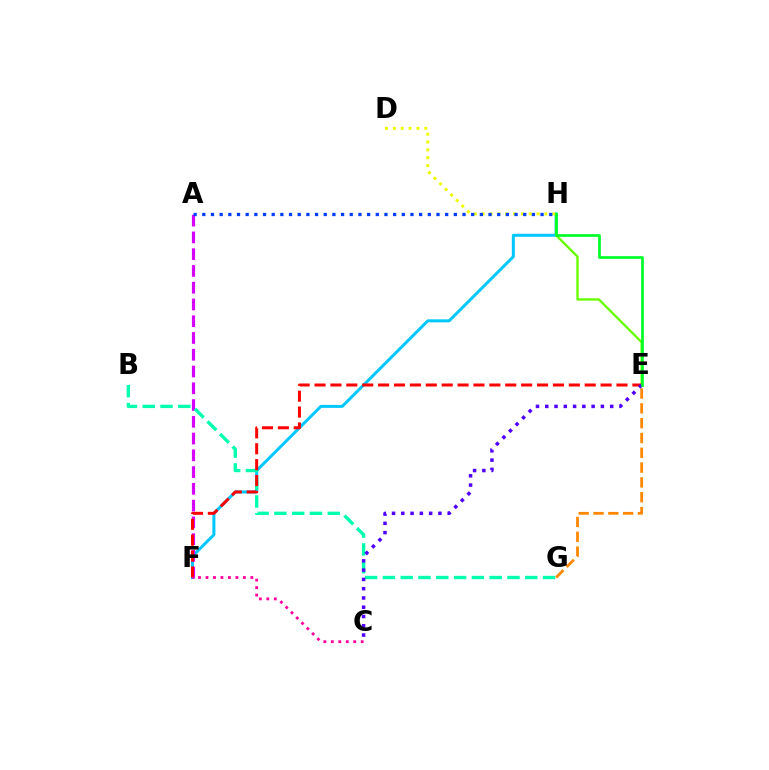{('F', 'H'): [{'color': '#00c7ff', 'line_style': 'solid', 'thickness': 2.16}], ('D', 'H'): [{'color': '#eeff00', 'line_style': 'dotted', 'thickness': 2.13}], ('A', 'F'): [{'color': '#d600ff', 'line_style': 'dashed', 'thickness': 2.28}], ('E', 'G'): [{'color': '#ff8800', 'line_style': 'dashed', 'thickness': 2.01}], ('E', 'H'): [{'color': '#66ff00', 'line_style': 'solid', 'thickness': 1.7}, {'color': '#00ff27', 'line_style': 'solid', 'thickness': 1.94}], ('B', 'G'): [{'color': '#00ffaf', 'line_style': 'dashed', 'thickness': 2.42}], ('E', 'F'): [{'color': '#ff0000', 'line_style': 'dashed', 'thickness': 2.16}], ('C', 'E'): [{'color': '#4f00ff', 'line_style': 'dotted', 'thickness': 2.52}], ('C', 'F'): [{'color': '#ff00a0', 'line_style': 'dotted', 'thickness': 2.03}], ('A', 'H'): [{'color': '#003fff', 'line_style': 'dotted', 'thickness': 2.36}]}